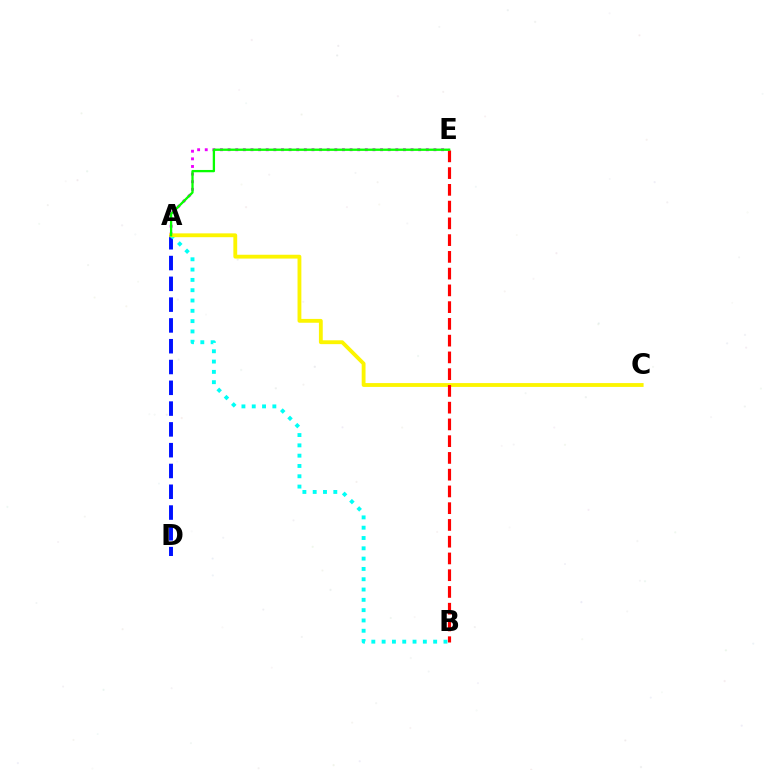{('A', 'D'): [{'color': '#0010ff', 'line_style': 'dashed', 'thickness': 2.82}], ('A', 'B'): [{'color': '#00fff6', 'line_style': 'dotted', 'thickness': 2.8}], ('A', 'E'): [{'color': '#ee00ff', 'line_style': 'dotted', 'thickness': 2.07}, {'color': '#08ff00', 'line_style': 'solid', 'thickness': 1.66}], ('A', 'C'): [{'color': '#fcf500', 'line_style': 'solid', 'thickness': 2.76}], ('B', 'E'): [{'color': '#ff0000', 'line_style': 'dashed', 'thickness': 2.28}]}